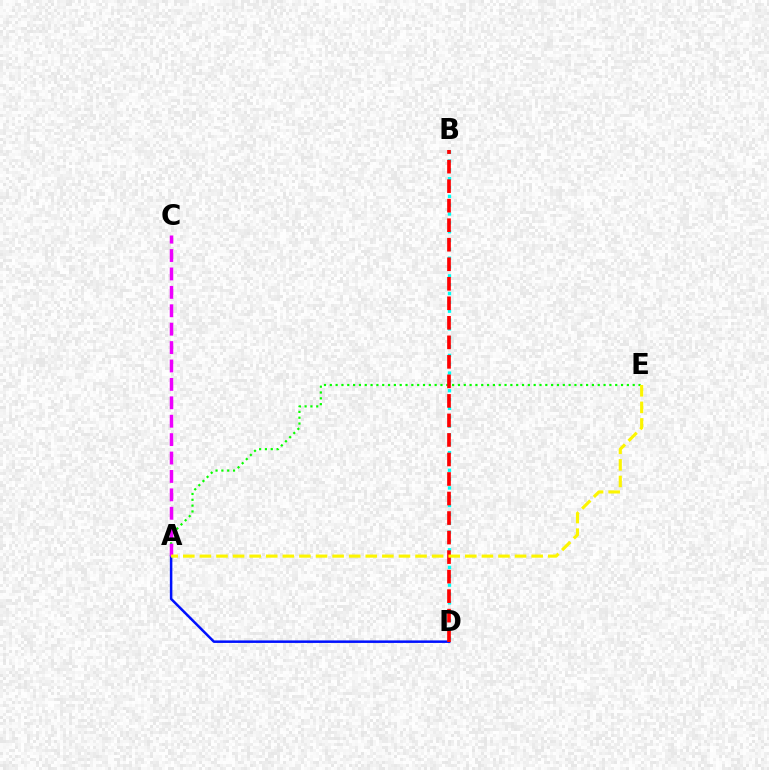{('A', 'D'): [{'color': '#0010ff', 'line_style': 'solid', 'thickness': 1.81}], ('A', 'E'): [{'color': '#08ff00', 'line_style': 'dotted', 'thickness': 1.58}, {'color': '#fcf500', 'line_style': 'dashed', 'thickness': 2.25}], ('B', 'D'): [{'color': '#00fff6', 'line_style': 'dotted', 'thickness': 2.4}, {'color': '#ff0000', 'line_style': 'dashed', 'thickness': 2.65}], ('A', 'C'): [{'color': '#ee00ff', 'line_style': 'dashed', 'thickness': 2.5}]}